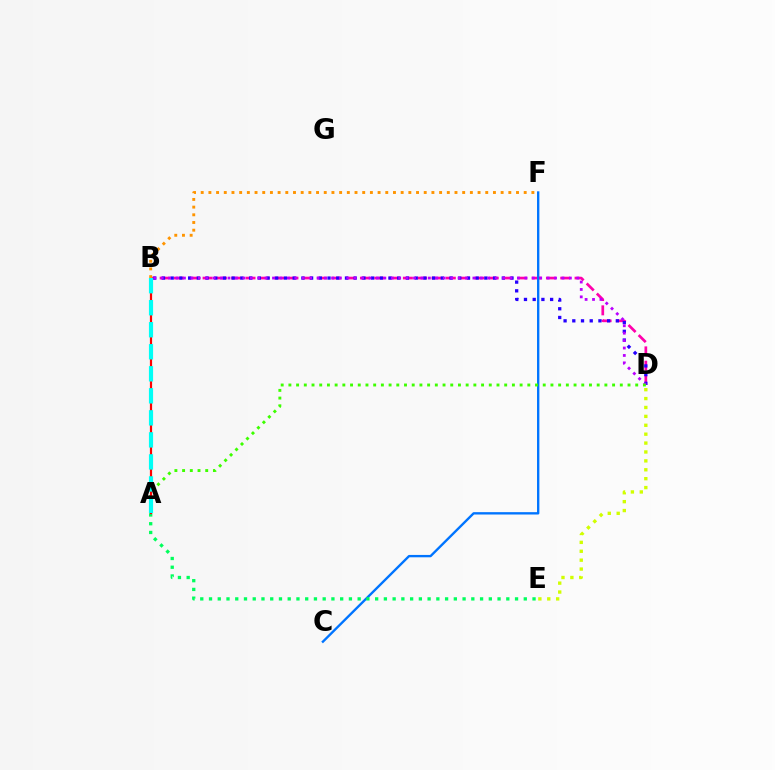{('B', 'D'): [{'color': '#ff00ac', 'line_style': 'dashed', 'thickness': 1.94}, {'color': '#2500ff', 'line_style': 'dotted', 'thickness': 2.37}, {'color': '#b900ff', 'line_style': 'dotted', 'thickness': 2.02}], ('C', 'F'): [{'color': '#0074ff', 'line_style': 'solid', 'thickness': 1.7}], ('D', 'E'): [{'color': '#d1ff00', 'line_style': 'dotted', 'thickness': 2.42}], ('A', 'E'): [{'color': '#00ff5c', 'line_style': 'dotted', 'thickness': 2.38}], ('A', 'D'): [{'color': '#3dff00', 'line_style': 'dotted', 'thickness': 2.09}], ('A', 'B'): [{'color': '#ff0000', 'line_style': 'solid', 'thickness': 1.58}, {'color': '#00fff6', 'line_style': 'dashed', 'thickness': 2.99}], ('B', 'F'): [{'color': '#ff9400', 'line_style': 'dotted', 'thickness': 2.09}]}